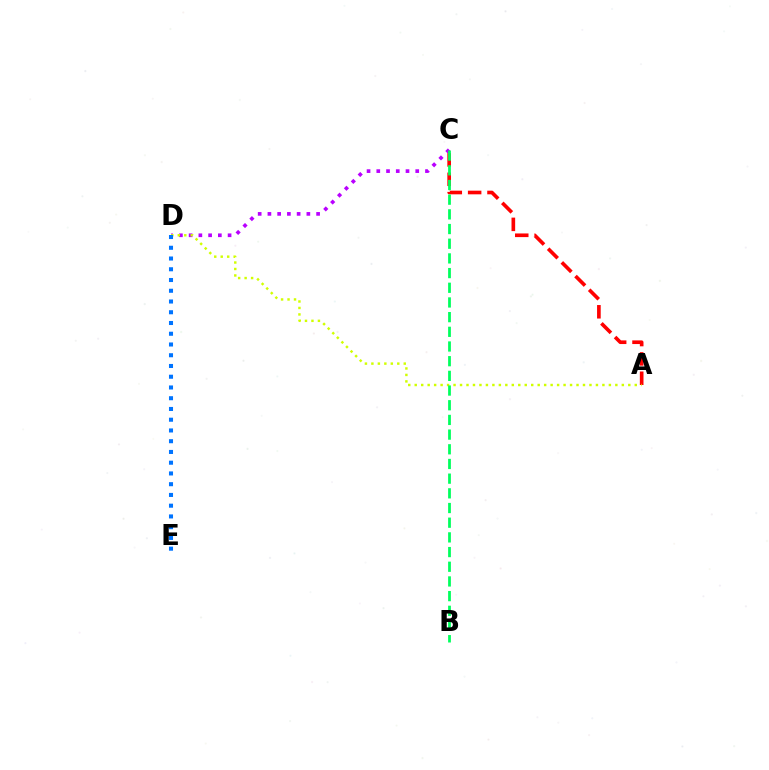{('C', 'D'): [{'color': '#b900ff', 'line_style': 'dotted', 'thickness': 2.65}], ('A', 'C'): [{'color': '#ff0000', 'line_style': 'dashed', 'thickness': 2.63}], ('A', 'D'): [{'color': '#d1ff00', 'line_style': 'dotted', 'thickness': 1.76}], ('B', 'C'): [{'color': '#00ff5c', 'line_style': 'dashed', 'thickness': 1.99}], ('D', 'E'): [{'color': '#0074ff', 'line_style': 'dotted', 'thickness': 2.92}]}